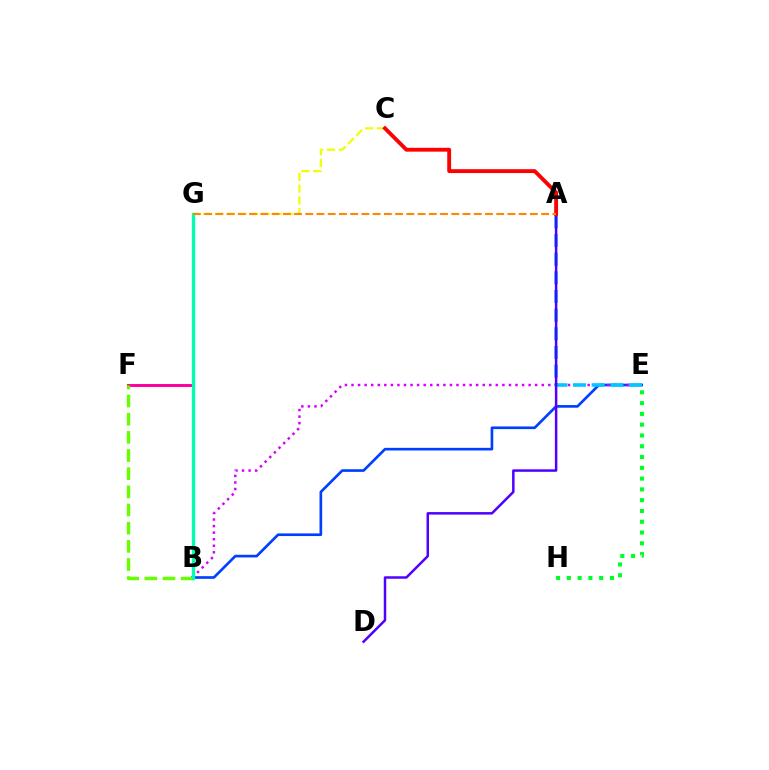{('B', 'E'): [{'color': '#003fff', 'line_style': 'solid', 'thickness': 1.91}, {'color': '#d600ff', 'line_style': 'dotted', 'thickness': 1.78}], ('E', 'H'): [{'color': '#00ff27', 'line_style': 'dotted', 'thickness': 2.93}], ('C', 'G'): [{'color': '#eeff00', 'line_style': 'dashed', 'thickness': 1.6}], ('B', 'F'): [{'color': '#ff00a0', 'line_style': 'solid', 'thickness': 2.13}, {'color': '#66ff00', 'line_style': 'dashed', 'thickness': 2.47}], ('B', 'G'): [{'color': '#00ffaf', 'line_style': 'solid', 'thickness': 2.39}], ('A', 'E'): [{'color': '#00c7ff', 'line_style': 'dashed', 'thickness': 2.54}], ('A', 'D'): [{'color': '#4f00ff', 'line_style': 'solid', 'thickness': 1.79}], ('A', 'C'): [{'color': '#ff0000', 'line_style': 'solid', 'thickness': 2.78}], ('A', 'G'): [{'color': '#ff8800', 'line_style': 'dashed', 'thickness': 1.53}]}